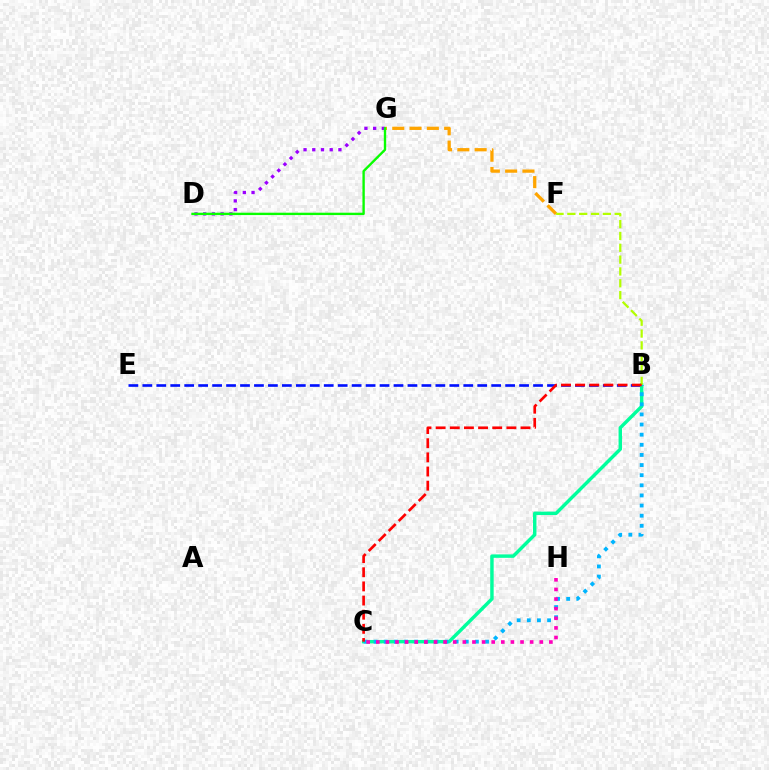{('F', 'G'): [{'color': '#ffa500', 'line_style': 'dashed', 'thickness': 2.35}], ('D', 'G'): [{'color': '#9b00ff', 'line_style': 'dotted', 'thickness': 2.37}, {'color': '#08ff00', 'line_style': 'solid', 'thickness': 1.7}], ('B', 'E'): [{'color': '#0010ff', 'line_style': 'dashed', 'thickness': 1.9}], ('B', 'C'): [{'color': '#00ff9d', 'line_style': 'solid', 'thickness': 2.47}, {'color': '#00b5ff', 'line_style': 'dotted', 'thickness': 2.75}, {'color': '#ff0000', 'line_style': 'dashed', 'thickness': 1.92}], ('B', 'F'): [{'color': '#b3ff00', 'line_style': 'dashed', 'thickness': 1.61}], ('C', 'H'): [{'color': '#ff00bd', 'line_style': 'dotted', 'thickness': 2.61}]}